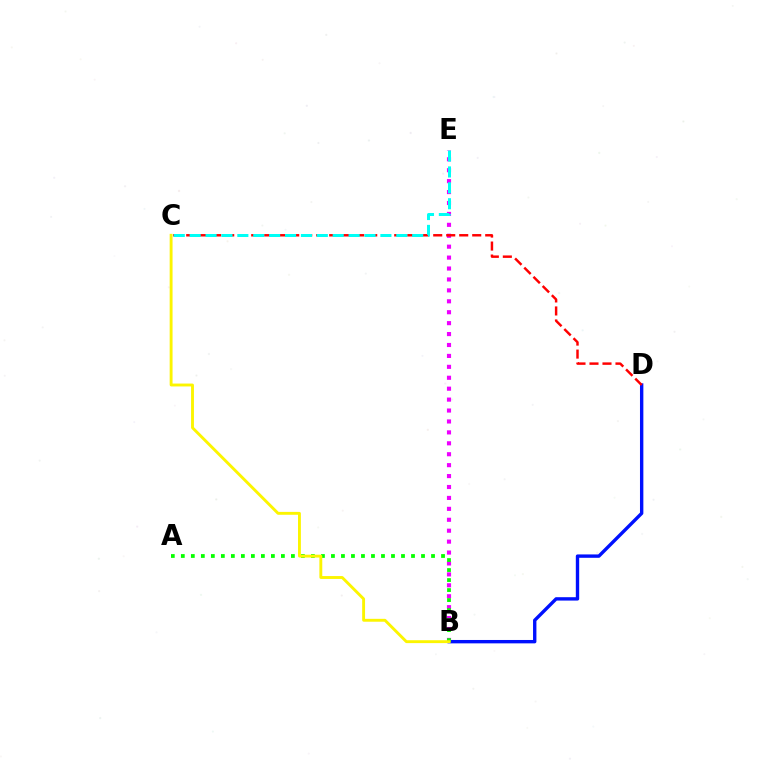{('B', 'E'): [{'color': '#ee00ff', 'line_style': 'dotted', 'thickness': 2.97}], ('B', 'D'): [{'color': '#0010ff', 'line_style': 'solid', 'thickness': 2.43}], ('A', 'B'): [{'color': '#08ff00', 'line_style': 'dotted', 'thickness': 2.72}], ('C', 'D'): [{'color': '#ff0000', 'line_style': 'dashed', 'thickness': 1.77}], ('C', 'E'): [{'color': '#00fff6', 'line_style': 'dashed', 'thickness': 2.16}], ('B', 'C'): [{'color': '#fcf500', 'line_style': 'solid', 'thickness': 2.08}]}